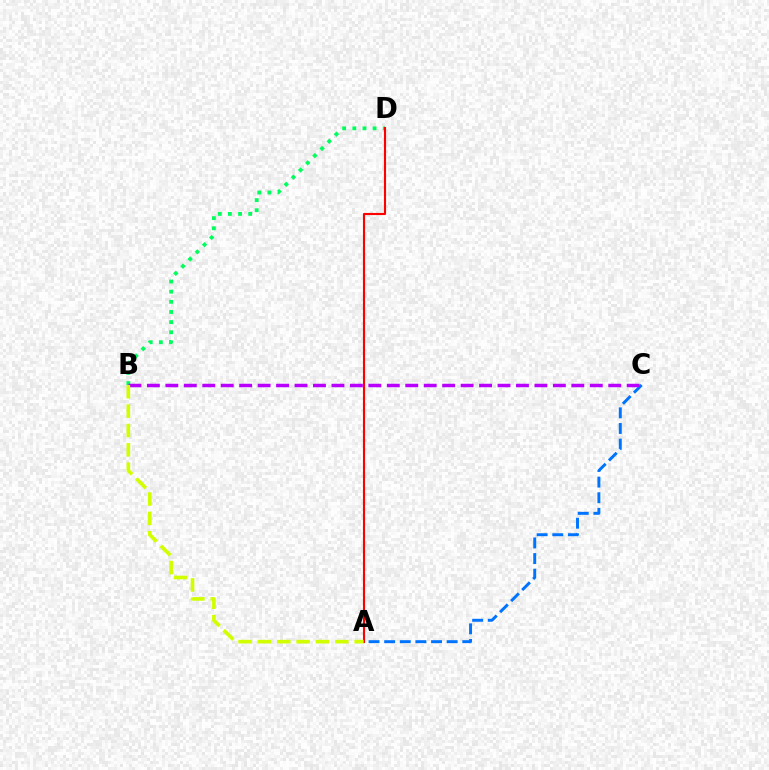{('A', 'C'): [{'color': '#0074ff', 'line_style': 'dashed', 'thickness': 2.12}], ('B', 'D'): [{'color': '#00ff5c', 'line_style': 'dotted', 'thickness': 2.75}], ('A', 'D'): [{'color': '#ff0000', 'line_style': 'solid', 'thickness': 1.53}], ('B', 'C'): [{'color': '#b900ff', 'line_style': 'dashed', 'thickness': 2.51}], ('A', 'B'): [{'color': '#d1ff00', 'line_style': 'dashed', 'thickness': 2.63}]}